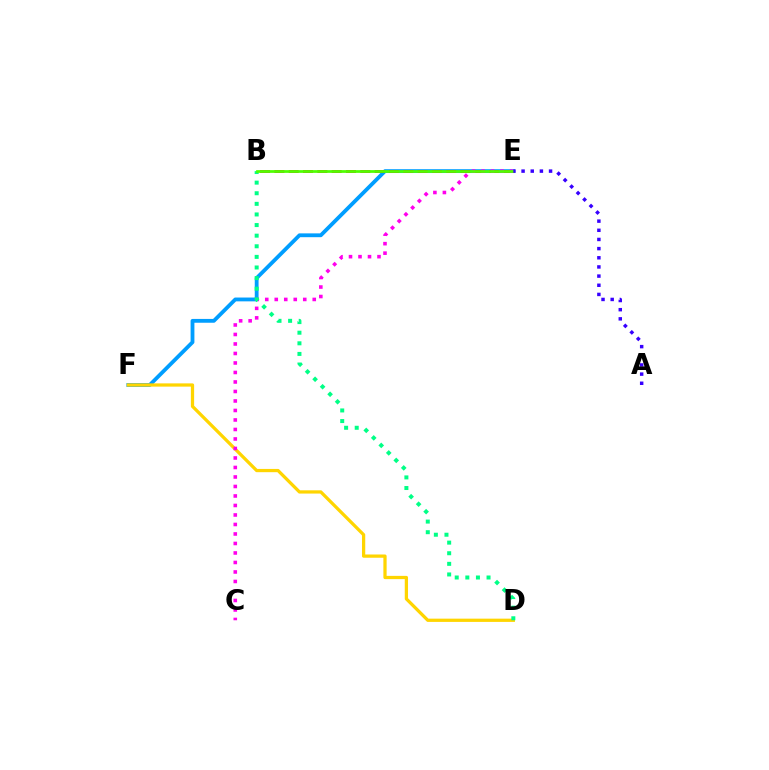{('E', 'F'): [{'color': '#009eff', 'line_style': 'solid', 'thickness': 2.75}], ('D', 'F'): [{'color': '#ffd500', 'line_style': 'solid', 'thickness': 2.34}], ('B', 'E'): [{'color': '#ff0000', 'line_style': 'dashed', 'thickness': 1.95}, {'color': '#4fff00', 'line_style': 'solid', 'thickness': 1.96}], ('C', 'E'): [{'color': '#ff00ed', 'line_style': 'dotted', 'thickness': 2.58}], ('B', 'D'): [{'color': '#00ff86', 'line_style': 'dotted', 'thickness': 2.88}], ('A', 'E'): [{'color': '#3700ff', 'line_style': 'dotted', 'thickness': 2.49}]}